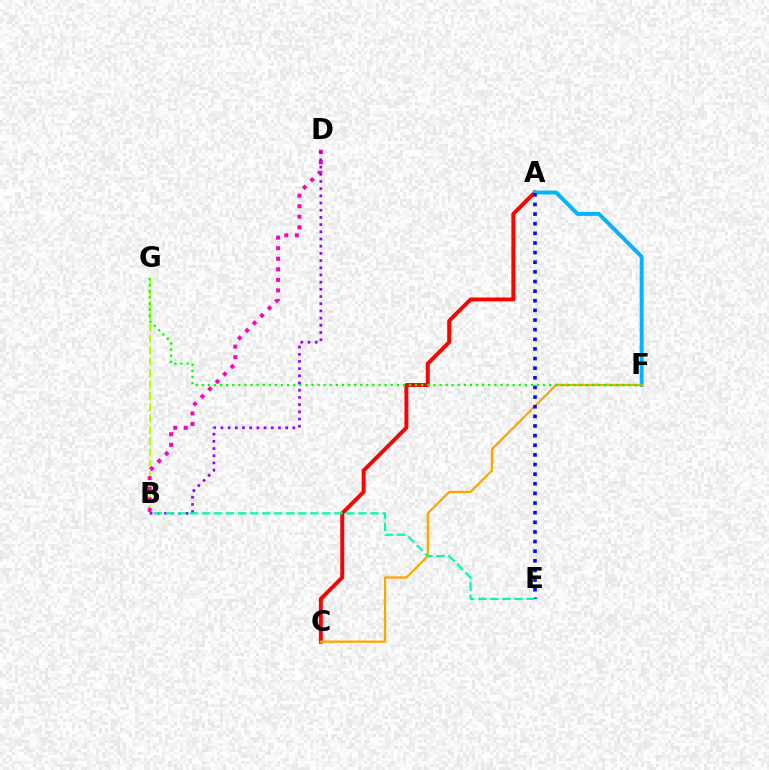{('A', 'C'): [{'color': '#ff0000', 'line_style': 'solid', 'thickness': 2.82}], ('B', 'G'): [{'color': '#b3ff00', 'line_style': 'dashed', 'thickness': 1.55}], ('A', 'F'): [{'color': '#00b5ff', 'line_style': 'solid', 'thickness': 2.85}], ('C', 'F'): [{'color': '#ffa500', 'line_style': 'solid', 'thickness': 1.63}], ('B', 'D'): [{'color': '#ff00bd', 'line_style': 'dotted', 'thickness': 2.87}, {'color': '#9b00ff', 'line_style': 'dotted', 'thickness': 1.95}], ('A', 'E'): [{'color': '#0010ff', 'line_style': 'dotted', 'thickness': 2.62}], ('B', 'E'): [{'color': '#00ff9d', 'line_style': 'dashed', 'thickness': 1.63}], ('F', 'G'): [{'color': '#08ff00', 'line_style': 'dotted', 'thickness': 1.66}]}